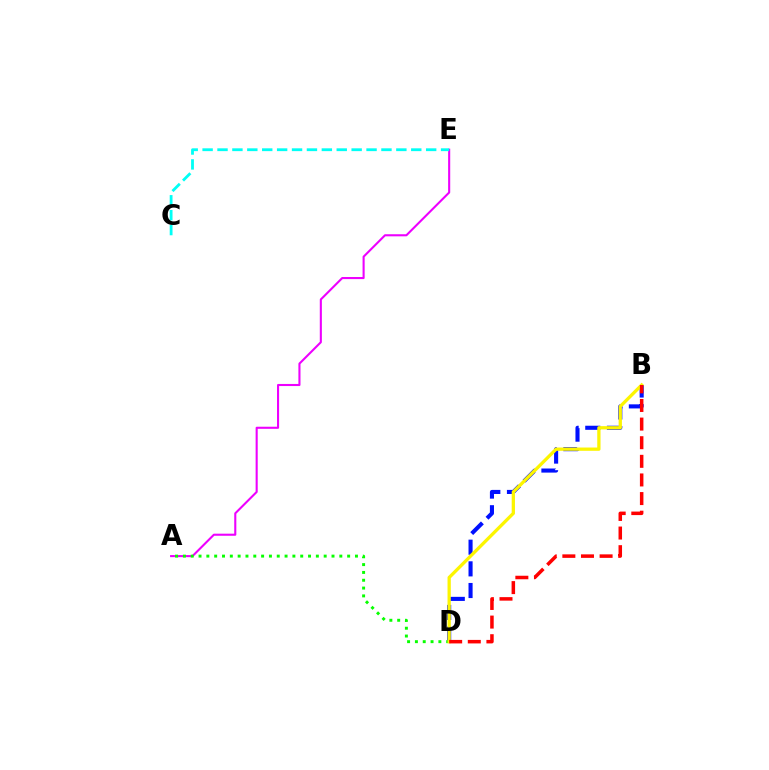{('A', 'E'): [{'color': '#ee00ff', 'line_style': 'solid', 'thickness': 1.51}], ('B', 'D'): [{'color': '#0010ff', 'line_style': 'dashed', 'thickness': 2.94}, {'color': '#fcf500', 'line_style': 'solid', 'thickness': 2.36}, {'color': '#ff0000', 'line_style': 'dashed', 'thickness': 2.53}], ('A', 'D'): [{'color': '#08ff00', 'line_style': 'dotted', 'thickness': 2.13}], ('C', 'E'): [{'color': '#00fff6', 'line_style': 'dashed', 'thickness': 2.02}]}